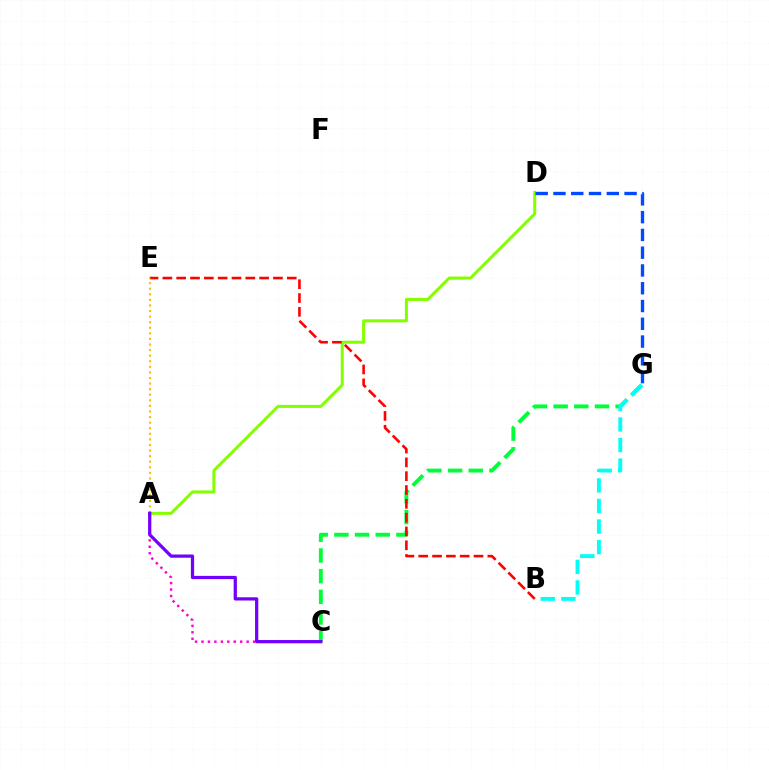{('A', 'D'): [{'color': '#84ff00', 'line_style': 'solid', 'thickness': 2.18}], ('A', 'C'): [{'color': '#ff00cf', 'line_style': 'dotted', 'thickness': 1.75}, {'color': '#7200ff', 'line_style': 'solid', 'thickness': 2.33}], ('C', 'G'): [{'color': '#00ff39', 'line_style': 'dashed', 'thickness': 2.81}], ('B', 'E'): [{'color': '#ff0000', 'line_style': 'dashed', 'thickness': 1.88}], ('B', 'G'): [{'color': '#00fff6', 'line_style': 'dashed', 'thickness': 2.8}], ('D', 'G'): [{'color': '#004bff', 'line_style': 'dashed', 'thickness': 2.41}], ('A', 'E'): [{'color': '#ffbd00', 'line_style': 'dotted', 'thickness': 1.52}]}